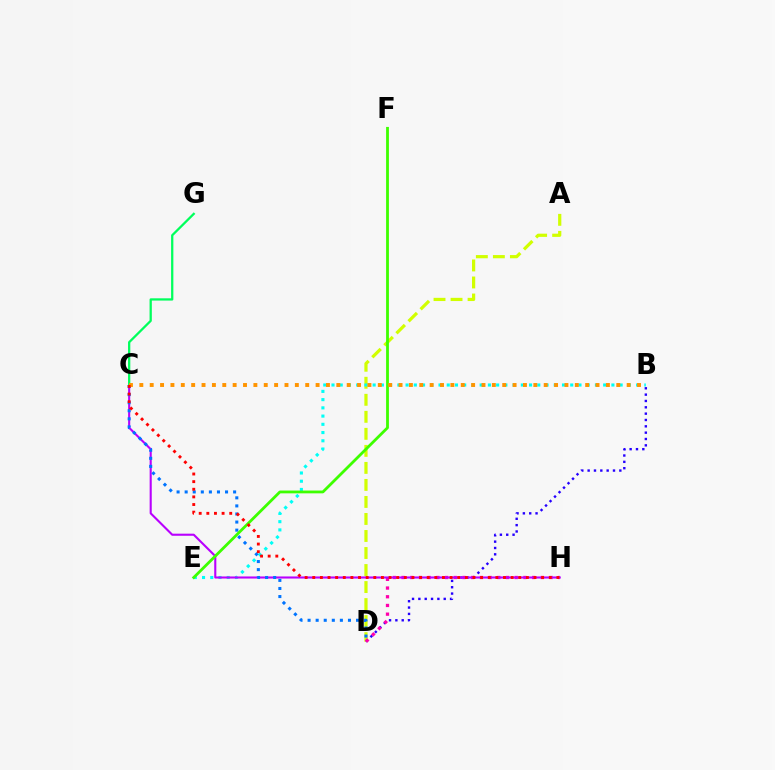{('A', 'D'): [{'color': '#d1ff00', 'line_style': 'dashed', 'thickness': 2.31}], ('B', 'E'): [{'color': '#00fff6', 'line_style': 'dotted', 'thickness': 2.24}], ('B', 'D'): [{'color': '#2500ff', 'line_style': 'dotted', 'thickness': 1.72}], ('D', 'H'): [{'color': '#ff00ac', 'line_style': 'dotted', 'thickness': 2.37}], ('C', 'H'): [{'color': '#b900ff', 'line_style': 'solid', 'thickness': 1.51}, {'color': '#ff0000', 'line_style': 'dotted', 'thickness': 2.07}], ('C', 'D'): [{'color': '#0074ff', 'line_style': 'dotted', 'thickness': 2.19}], ('C', 'G'): [{'color': '#00ff5c', 'line_style': 'solid', 'thickness': 1.64}], ('E', 'F'): [{'color': '#3dff00', 'line_style': 'solid', 'thickness': 2.02}], ('B', 'C'): [{'color': '#ff9400', 'line_style': 'dotted', 'thickness': 2.82}]}